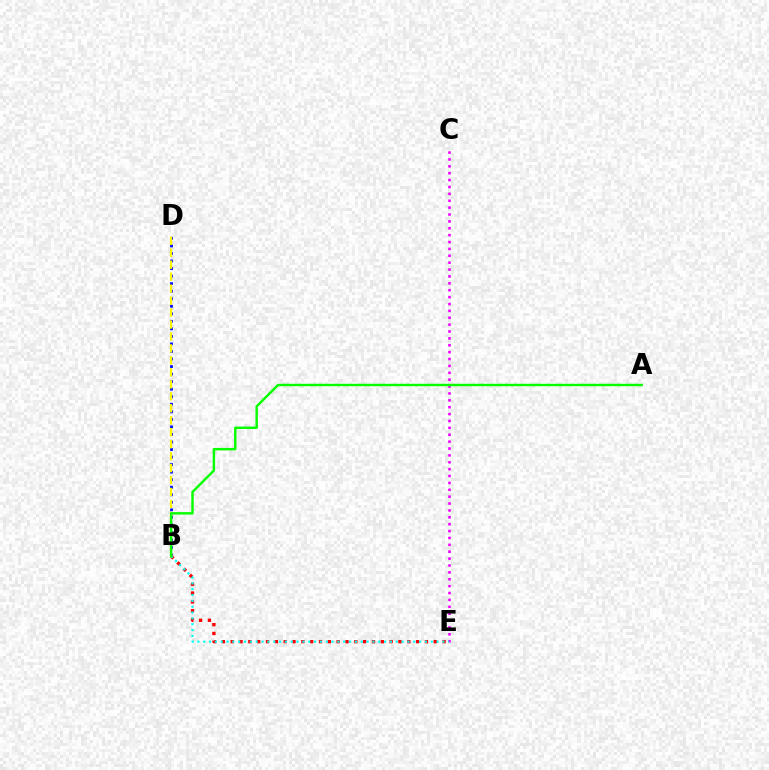{('B', 'D'): [{'color': '#0010ff', 'line_style': 'dotted', 'thickness': 2.05}, {'color': '#fcf500', 'line_style': 'dashed', 'thickness': 1.63}], ('B', 'E'): [{'color': '#ff0000', 'line_style': 'dotted', 'thickness': 2.4}, {'color': '#00fff6', 'line_style': 'dotted', 'thickness': 1.59}], ('C', 'E'): [{'color': '#ee00ff', 'line_style': 'dotted', 'thickness': 1.87}], ('A', 'B'): [{'color': '#08ff00', 'line_style': 'solid', 'thickness': 1.76}]}